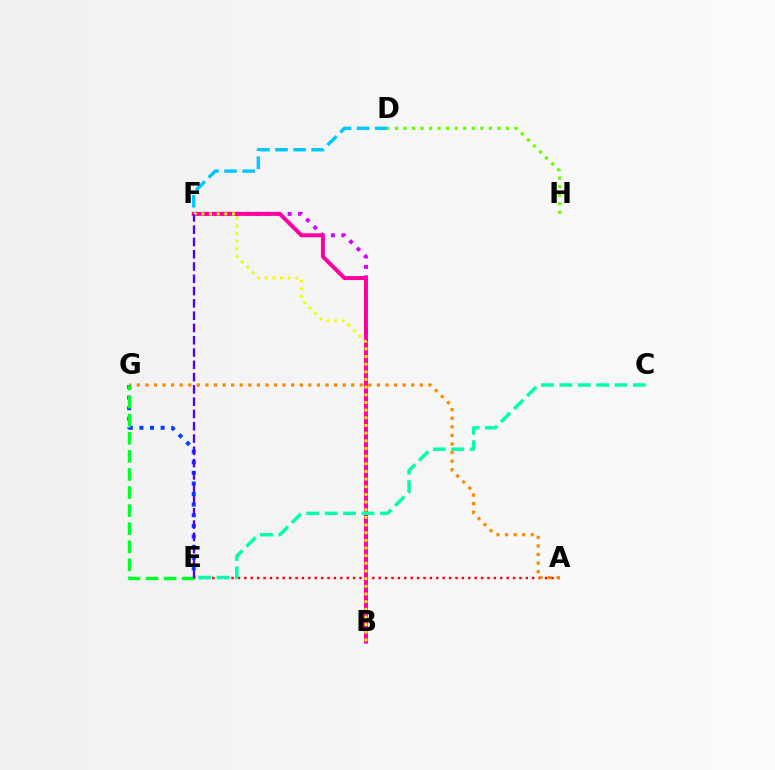{('B', 'F'): [{'color': '#d600ff', 'line_style': 'dotted', 'thickness': 2.83}, {'color': '#ff00a0', 'line_style': 'solid', 'thickness': 2.86}, {'color': '#eeff00', 'line_style': 'dotted', 'thickness': 2.08}], ('D', 'F'): [{'color': '#00c7ff', 'line_style': 'dashed', 'thickness': 2.46}], ('E', 'G'): [{'color': '#003fff', 'line_style': 'dotted', 'thickness': 2.88}, {'color': '#00ff27', 'line_style': 'dashed', 'thickness': 2.46}], ('D', 'H'): [{'color': '#66ff00', 'line_style': 'dotted', 'thickness': 2.32}], ('A', 'E'): [{'color': '#ff0000', 'line_style': 'dotted', 'thickness': 1.74}], ('A', 'G'): [{'color': '#ff8800', 'line_style': 'dotted', 'thickness': 2.33}], ('C', 'E'): [{'color': '#00ffaf', 'line_style': 'dashed', 'thickness': 2.5}], ('E', 'F'): [{'color': '#4f00ff', 'line_style': 'dashed', 'thickness': 1.67}]}